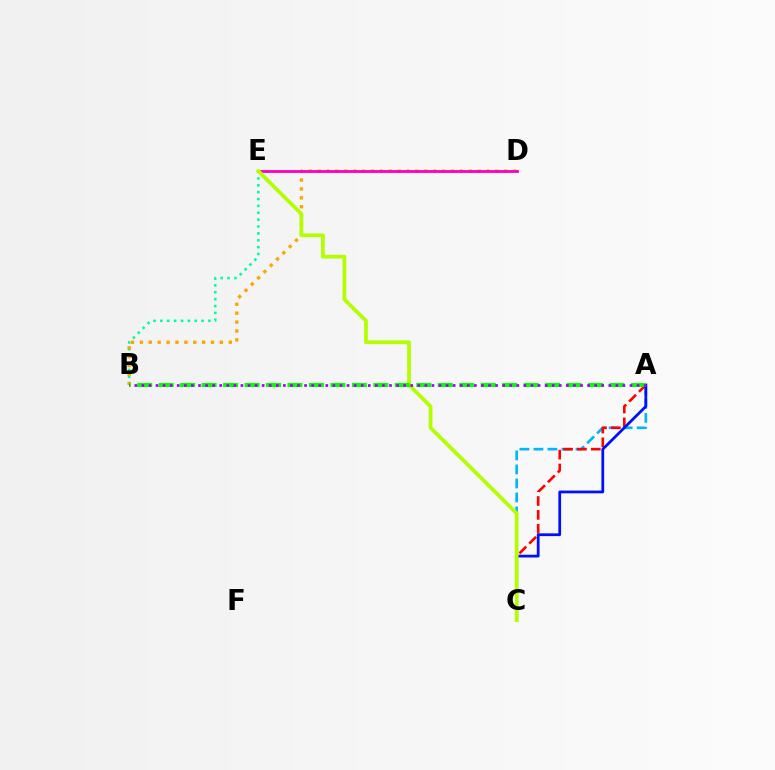{('A', 'C'): [{'color': '#00b5ff', 'line_style': 'dashed', 'thickness': 1.9}, {'color': '#ff0000', 'line_style': 'dashed', 'thickness': 1.88}, {'color': '#0010ff', 'line_style': 'solid', 'thickness': 1.99}], ('B', 'E'): [{'color': '#00ff9d', 'line_style': 'dotted', 'thickness': 1.87}], ('B', 'D'): [{'color': '#ffa500', 'line_style': 'dotted', 'thickness': 2.42}], ('D', 'E'): [{'color': '#ff00bd', 'line_style': 'solid', 'thickness': 2.03}], ('C', 'E'): [{'color': '#b3ff00', 'line_style': 'solid', 'thickness': 2.71}], ('A', 'B'): [{'color': '#08ff00', 'line_style': 'dashed', 'thickness': 2.92}, {'color': '#9b00ff', 'line_style': 'dotted', 'thickness': 1.92}]}